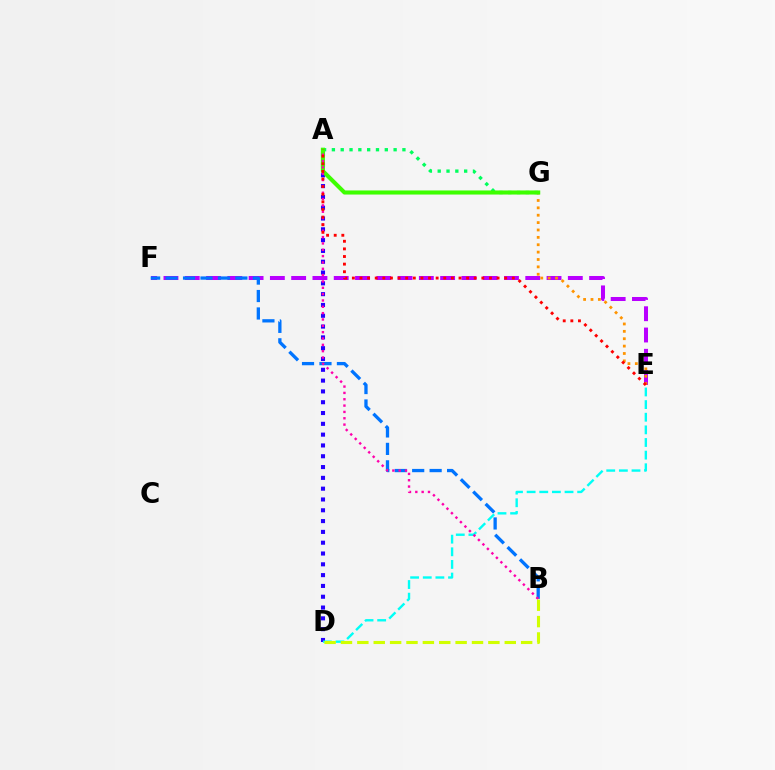{('A', 'D'): [{'color': '#2500ff', 'line_style': 'dotted', 'thickness': 2.94}], ('E', 'F'): [{'color': '#b900ff', 'line_style': 'dashed', 'thickness': 2.89}], ('E', 'G'): [{'color': '#ff9400', 'line_style': 'dotted', 'thickness': 2.0}], ('A', 'G'): [{'color': '#00ff5c', 'line_style': 'dotted', 'thickness': 2.4}, {'color': '#3dff00', 'line_style': 'solid', 'thickness': 2.94}], ('B', 'F'): [{'color': '#0074ff', 'line_style': 'dashed', 'thickness': 2.37}], ('D', 'E'): [{'color': '#00fff6', 'line_style': 'dashed', 'thickness': 1.72}], ('A', 'B'): [{'color': '#ff00ac', 'line_style': 'dotted', 'thickness': 1.72}], ('A', 'E'): [{'color': '#ff0000', 'line_style': 'dotted', 'thickness': 2.07}], ('B', 'D'): [{'color': '#d1ff00', 'line_style': 'dashed', 'thickness': 2.23}]}